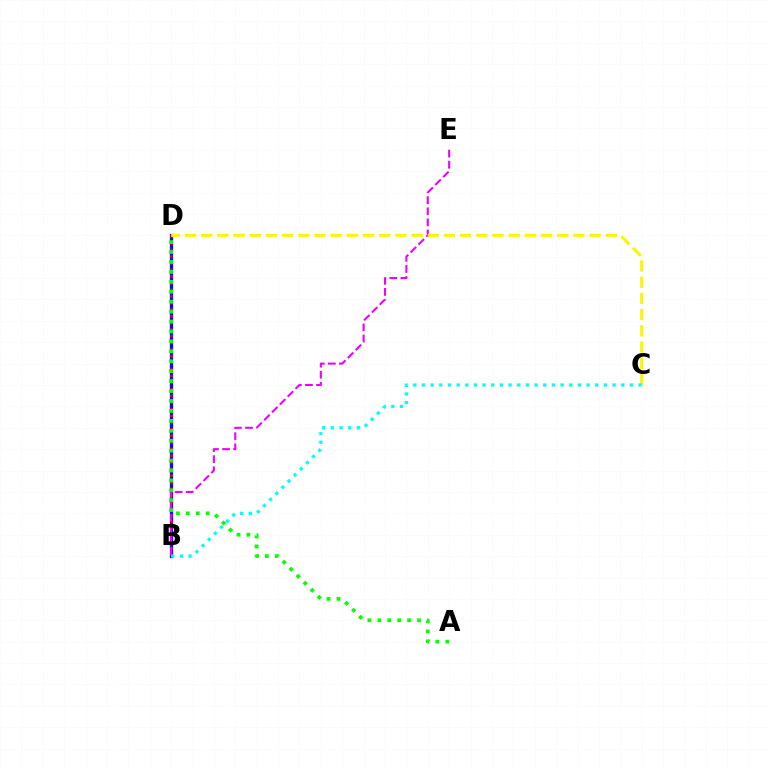{('B', 'D'): [{'color': '#0010ff', 'line_style': 'solid', 'thickness': 2.38}, {'color': '#ff0000', 'line_style': 'dotted', 'thickness': 1.8}], ('B', 'E'): [{'color': '#ee00ff', 'line_style': 'dashed', 'thickness': 1.51}], ('C', 'D'): [{'color': '#fcf500', 'line_style': 'dashed', 'thickness': 2.2}], ('A', 'D'): [{'color': '#08ff00', 'line_style': 'dotted', 'thickness': 2.7}], ('B', 'C'): [{'color': '#00fff6', 'line_style': 'dotted', 'thickness': 2.35}]}